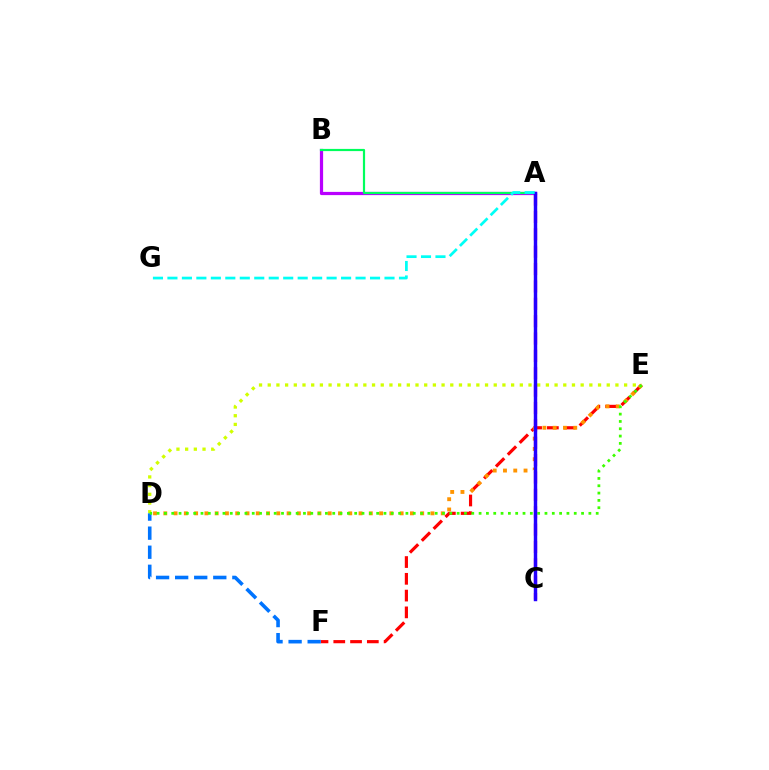{('D', 'E'): [{'color': '#d1ff00', 'line_style': 'dotted', 'thickness': 2.36}, {'color': '#ff9400', 'line_style': 'dotted', 'thickness': 2.79}, {'color': '#3dff00', 'line_style': 'dotted', 'thickness': 1.99}], ('E', 'F'): [{'color': '#ff0000', 'line_style': 'dashed', 'thickness': 2.28}], ('D', 'F'): [{'color': '#0074ff', 'line_style': 'dashed', 'thickness': 2.59}], ('A', 'C'): [{'color': '#ff00ac', 'line_style': 'dashed', 'thickness': 2.36}, {'color': '#2500ff', 'line_style': 'solid', 'thickness': 2.48}], ('A', 'B'): [{'color': '#b900ff', 'line_style': 'solid', 'thickness': 2.32}, {'color': '#00ff5c', 'line_style': 'solid', 'thickness': 1.58}], ('A', 'G'): [{'color': '#00fff6', 'line_style': 'dashed', 'thickness': 1.97}]}